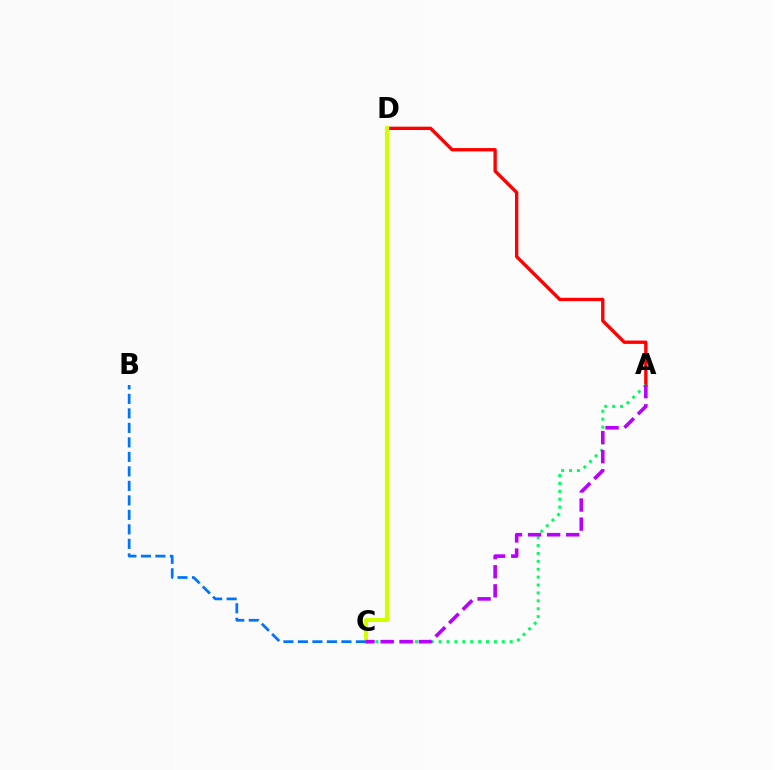{('A', 'D'): [{'color': '#ff0000', 'line_style': 'solid', 'thickness': 2.4}], ('A', 'C'): [{'color': '#00ff5c', 'line_style': 'dotted', 'thickness': 2.15}, {'color': '#b900ff', 'line_style': 'dashed', 'thickness': 2.59}], ('C', 'D'): [{'color': '#d1ff00', 'line_style': 'solid', 'thickness': 2.97}], ('B', 'C'): [{'color': '#0074ff', 'line_style': 'dashed', 'thickness': 1.97}]}